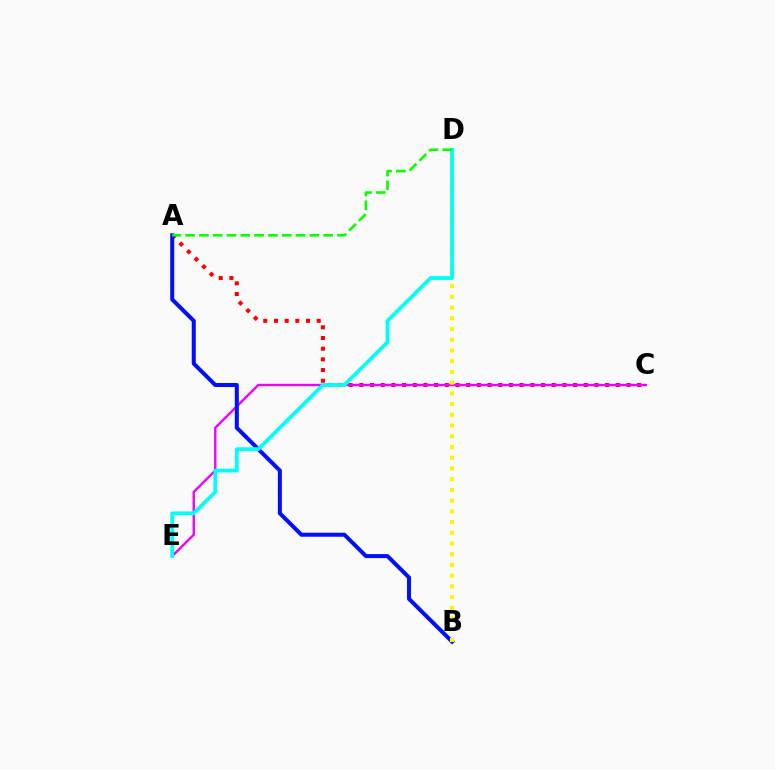{('A', 'C'): [{'color': '#ff0000', 'line_style': 'dotted', 'thickness': 2.9}], ('C', 'E'): [{'color': '#ee00ff', 'line_style': 'solid', 'thickness': 1.7}], ('A', 'B'): [{'color': '#0010ff', 'line_style': 'solid', 'thickness': 2.89}], ('B', 'D'): [{'color': '#fcf500', 'line_style': 'dotted', 'thickness': 2.91}], ('D', 'E'): [{'color': '#00fff6', 'line_style': 'solid', 'thickness': 2.72}], ('A', 'D'): [{'color': '#08ff00', 'line_style': 'dashed', 'thickness': 1.88}]}